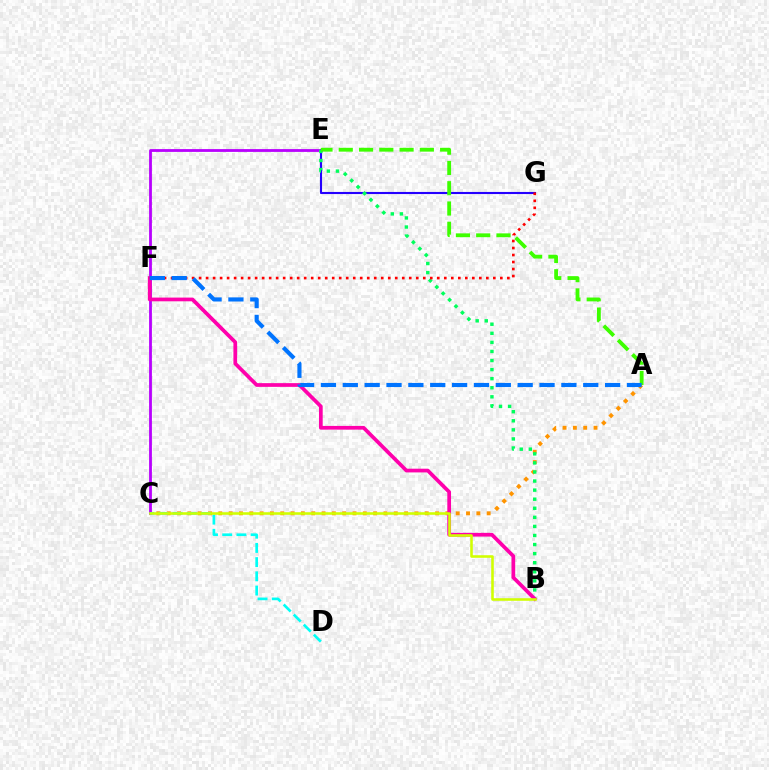{('A', 'C'): [{'color': '#ff9400', 'line_style': 'dotted', 'thickness': 2.8}], ('E', 'G'): [{'color': '#2500ff', 'line_style': 'solid', 'thickness': 1.51}], ('C', 'E'): [{'color': '#b900ff', 'line_style': 'solid', 'thickness': 2.02}], ('B', 'E'): [{'color': '#00ff5c', 'line_style': 'dotted', 'thickness': 2.47}], ('B', 'F'): [{'color': '#ff00ac', 'line_style': 'solid', 'thickness': 2.68}], ('C', 'D'): [{'color': '#00fff6', 'line_style': 'dashed', 'thickness': 1.93}], ('A', 'E'): [{'color': '#3dff00', 'line_style': 'dashed', 'thickness': 2.75}], ('B', 'C'): [{'color': '#d1ff00', 'line_style': 'solid', 'thickness': 1.85}], ('F', 'G'): [{'color': '#ff0000', 'line_style': 'dotted', 'thickness': 1.9}], ('A', 'F'): [{'color': '#0074ff', 'line_style': 'dashed', 'thickness': 2.97}]}